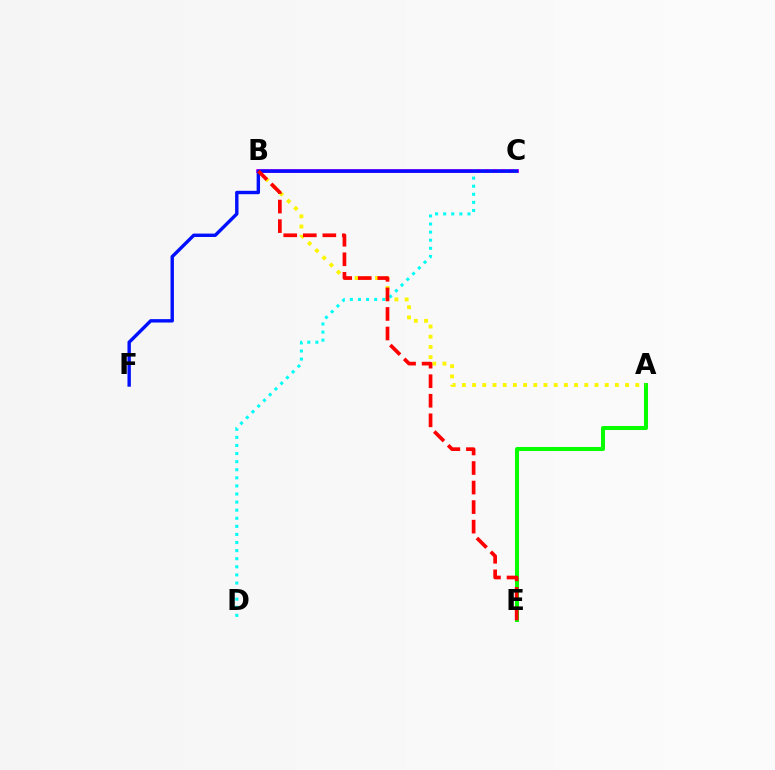{('A', 'E'): [{'color': '#08ff00', 'line_style': 'solid', 'thickness': 2.9}], ('A', 'B'): [{'color': '#fcf500', 'line_style': 'dotted', 'thickness': 2.77}], ('B', 'C'): [{'color': '#ee00ff', 'line_style': 'solid', 'thickness': 2.75}], ('C', 'D'): [{'color': '#00fff6', 'line_style': 'dotted', 'thickness': 2.2}], ('C', 'F'): [{'color': '#0010ff', 'line_style': 'solid', 'thickness': 2.45}], ('B', 'E'): [{'color': '#ff0000', 'line_style': 'dashed', 'thickness': 2.66}]}